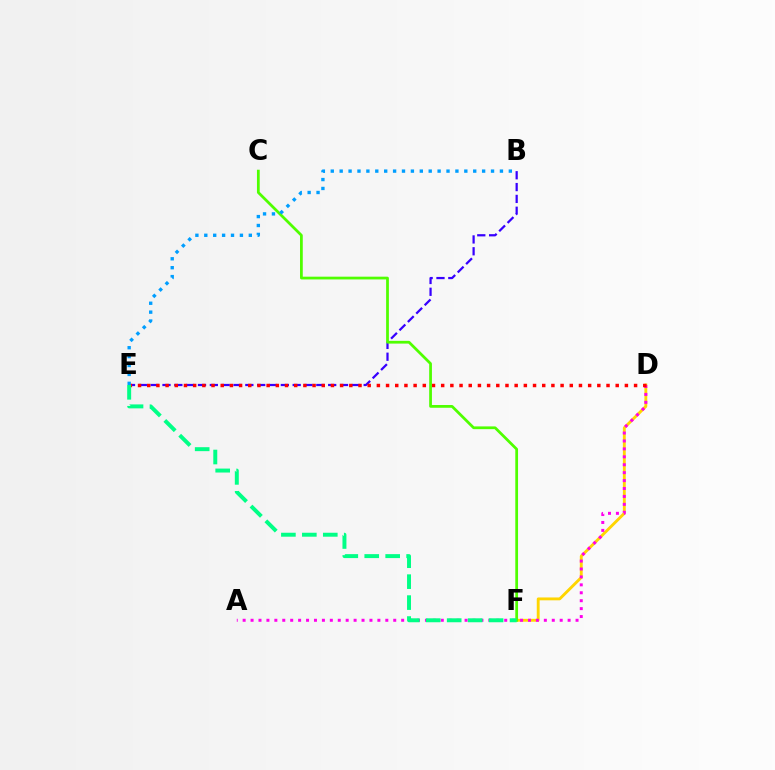{('B', 'E'): [{'color': '#3700ff', 'line_style': 'dashed', 'thickness': 1.61}, {'color': '#009eff', 'line_style': 'dotted', 'thickness': 2.42}], ('D', 'F'): [{'color': '#ffd500', 'line_style': 'solid', 'thickness': 2.06}], ('A', 'D'): [{'color': '#ff00ed', 'line_style': 'dotted', 'thickness': 2.15}], ('D', 'E'): [{'color': '#ff0000', 'line_style': 'dotted', 'thickness': 2.5}], ('C', 'F'): [{'color': '#4fff00', 'line_style': 'solid', 'thickness': 1.98}], ('E', 'F'): [{'color': '#00ff86', 'line_style': 'dashed', 'thickness': 2.85}]}